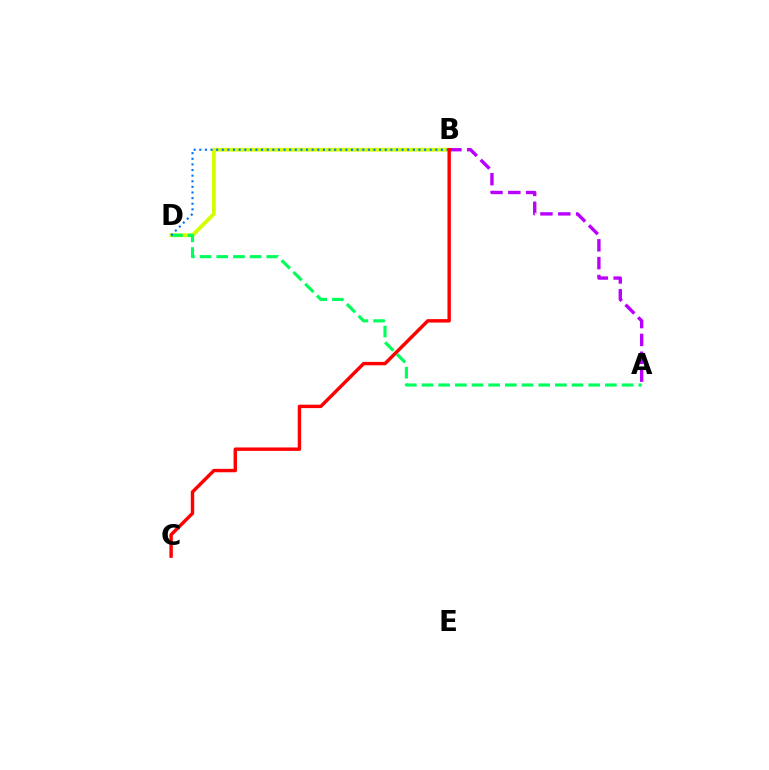{('B', 'D'): [{'color': '#d1ff00', 'line_style': 'solid', 'thickness': 2.71}, {'color': '#0074ff', 'line_style': 'dotted', 'thickness': 1.53}], ('A', 'D'): [{'color': '#00ff5c', 'line_style': 'dashed', 'thickness': 2.27}], ('A', 'B'): [{'color': '#b900ff', 'line_style': 'dashed', 'thickness': 2.42}], ('B', 'C'): [{'color': '#ff0000', 'line_style': 'solid', 'thickness': 2.46}]}